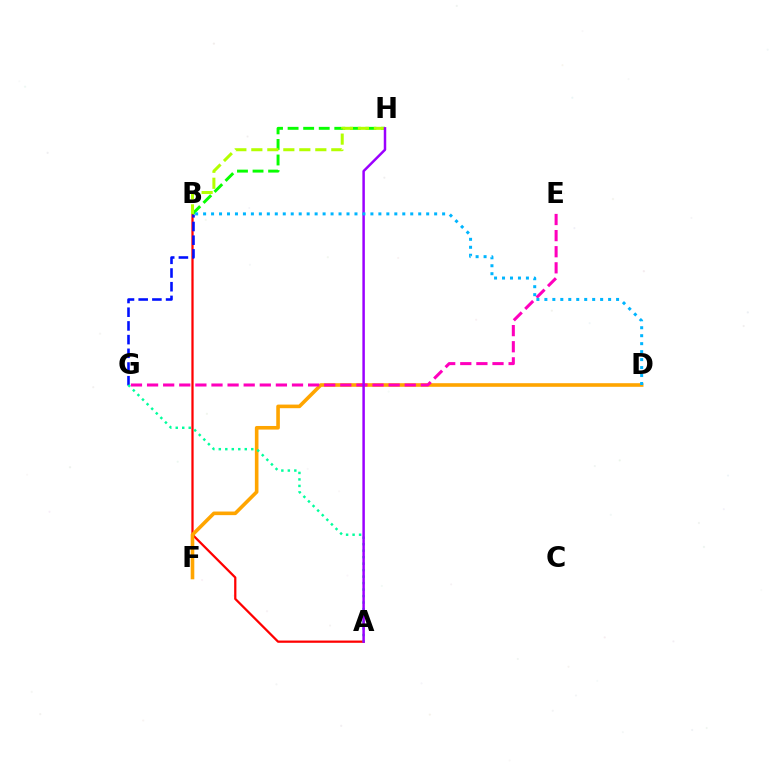{('A', 'B'): [{'color': '#ff0000', 'line_style': 'solid', 'thickness': 1.62}], ('B', 'G'): [{'color': '#0010ff', 'line_style': 'dashed', 'thickness': 1.86}], ('D', 'F'): [{'color': '#ffa500', 'line_style': 'solid', 'thickness': 2.6}], ('A', 'G'): [{'color': '#00ff9d', 'line_style': 'dotted', 'thickness': 1.76}], ('B', 'H'): [{'color': '#08ff00', 'line_style': 'dashed', 'thickness': 2.11}, {'color': '#b3ff00', 'line_style': 'dashed', 'thickness': 2.17}], ('E', 'G'): [{'color': '#ff00bd', 'line_style': 'dashed', 'thickness': 2.19}], ('A', 'H'): [{'color': '#9b00ff', 'line_style': 'solid', 'thickness': 1.79}], ('B', 'D'): [{'color': '#00b5ff', 'line_style': 'dotted', 'thickness': 2.16}]}